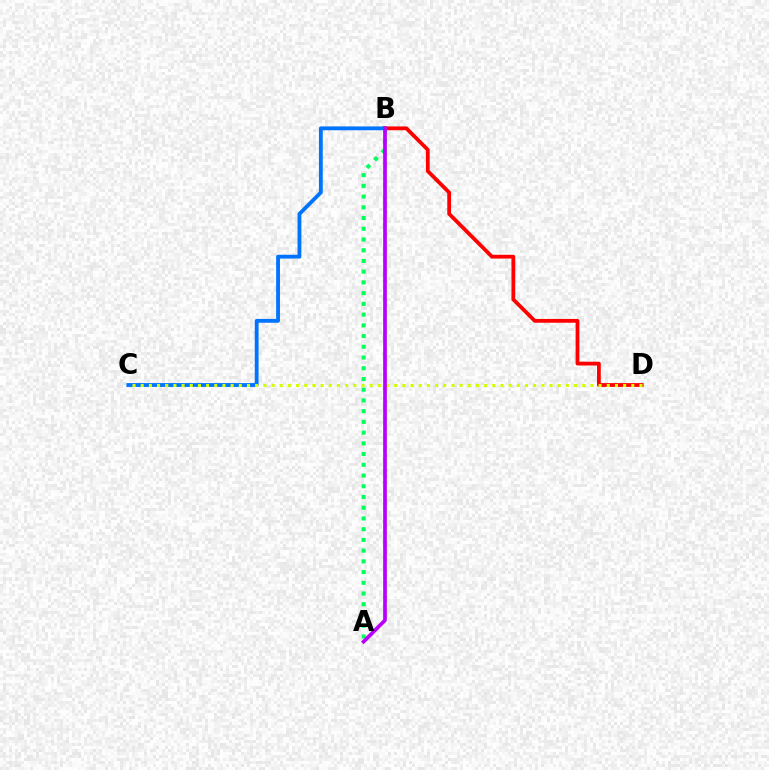{('B', 'C'): [{'color': '#0074ff', 'line_style': 'solid', 'thickness': 2.76}], ('B', 'D'): [{'color': '#ff0000', 'line_style': 'solid', 'thickness': 2.72}], ('A', 'B'): [{'color': '#00ff5c', 'line_style': 'dotted', 'thickness': 2.91}, {'color': '#b900ff', 'line_style': 'solid', 'thickness': 2.67}], ('C', 'D'): [{'color': '#d1ff00', 'line_style': 'dotted', 'thickness': 2.22}]}